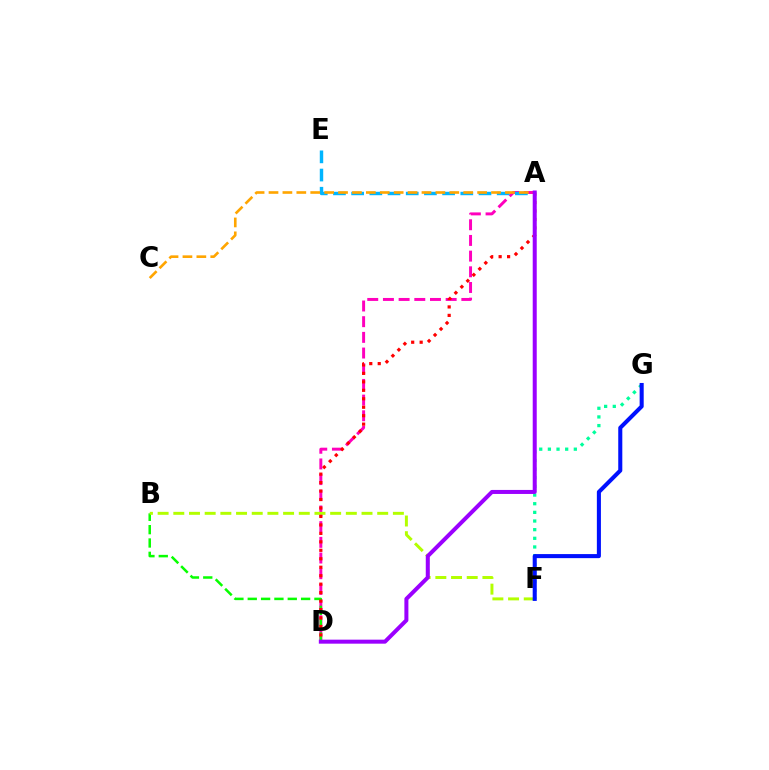{('F', 'G'): [{'color': '#00ff9d', 'line_style': 'dotted', 'thickness': 2.35}, {'color': '#0010ff', 'line_style': 'solid', 'thickness': 2.92}], ('A', 'D'): [{'color': '#ff00bd', 'line_style': 'dashed', 'thickness': 2.13}, {'color': '#ff0000', 'line_style': 'dotted', 'thickness': 2.3}, {'color': '#9b00ff', 'line_style': 'solid', 'thickness': 2.89}], ('B', 'D'): [{'color': '#08ff00', 'line_style': 'dashed', 'thickness': 1.81}], ('A', 'E'): [{'color': '#00b5ff', 'line_style': 'dashed', 'thickness': 2.47}], ('B', 'F'): [{'color': '#b3ff00', 'line_style': 'dashed', 'thickness': 2.13}], ('A', 'C'): [{'color': '#ffa500', 'line_style': 'dashed', 'thickness': 1.89}]}